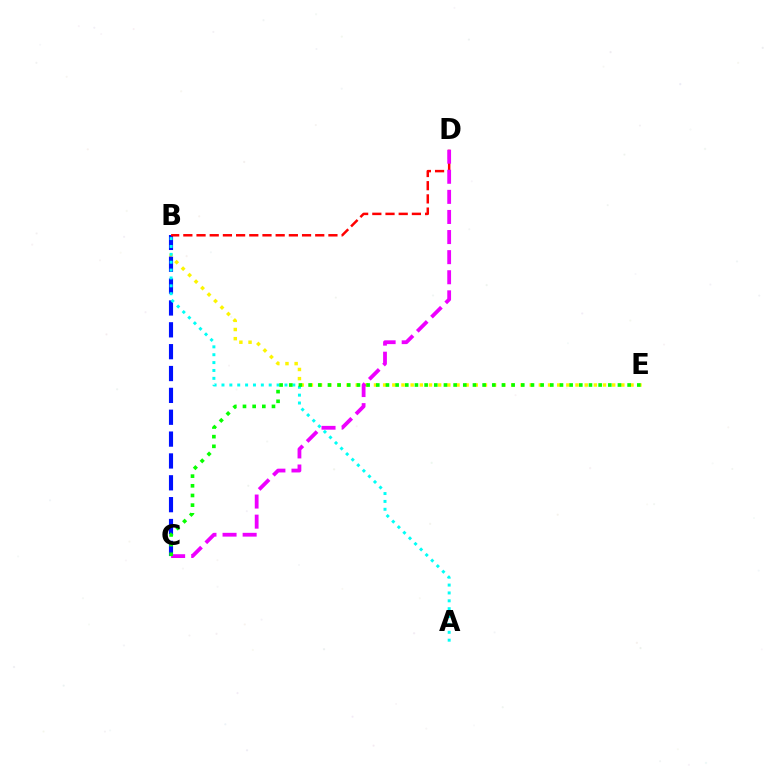{('B', 'E'): [{'color': '#fcf500', 'line_style': 'dotted', 'thickness': 2.49}], ('B', 'C'): [{'color': '#0010ff', 'line_style': 'dashed', 'thickness': 2.97}], ('B', 'D'): [{'color': '#ff0000', 'line_style': 'dashed', 'thickness': 1.79}], ('A', 'B'): [{'color': '#00fff6', 'line_style': 'dotted', 'thickness': 2.14}], ('C', 'D'): [{'color': '#ee00ff', 'line_style': 'dashed', 'thickness': 2.73}], ('C', 'E'): [{'color': '#08ff00', 'line_style': 'dotted', 'thickness': 2.63}]}